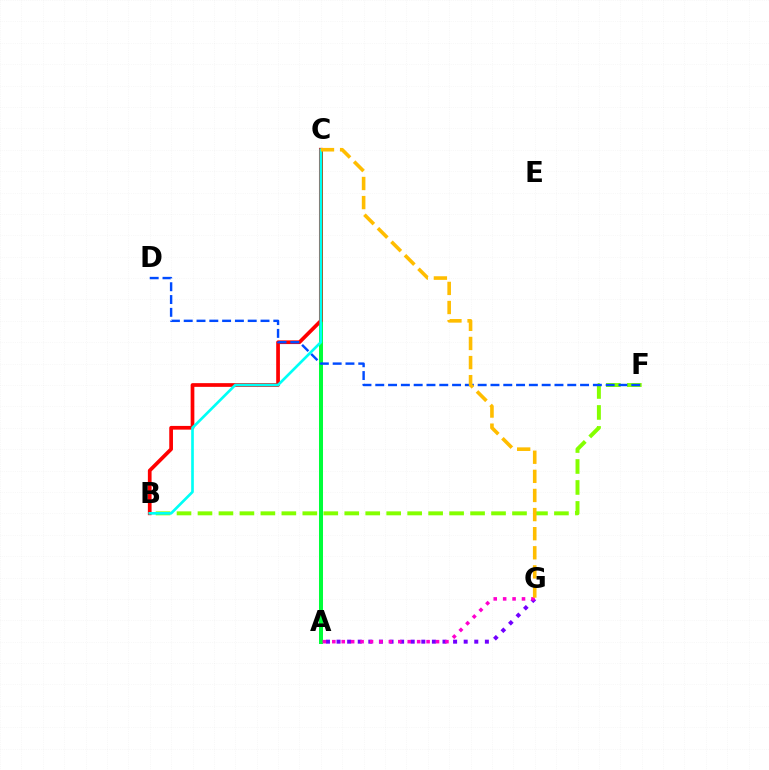{('A', 'C'): [{'color': '#00ff39', 'line_style': 'solid', 'thickness': 2.89}], ('B', 'F'): [{'color': '#84ff00', 'line_style': 'dashed', 'thickness': 2.85}], ('A', 'G'): [{'color': '#7200ff', 'line_style': 'dotted', 'thickness': 2.88}, {'color': '#ff00cf', 'line_style': 'dotted', 'thickness': 2.56}], ('B', 'C'): [{'color': '#ff0000', 'line_style': 'solid', 'thickness': 2.67}, {'color': '#00fff6', 'line_style': 'solid', 'thickness': 1.92}], ('D', 'F'): [{'color': '#004bff', 'line_style': 'dashed', 'thickness': 1.74}], ('C', 'G'): [{'color': '#ffbd00', 'line_style': 'dashed', 'thickness': 2.6}]}